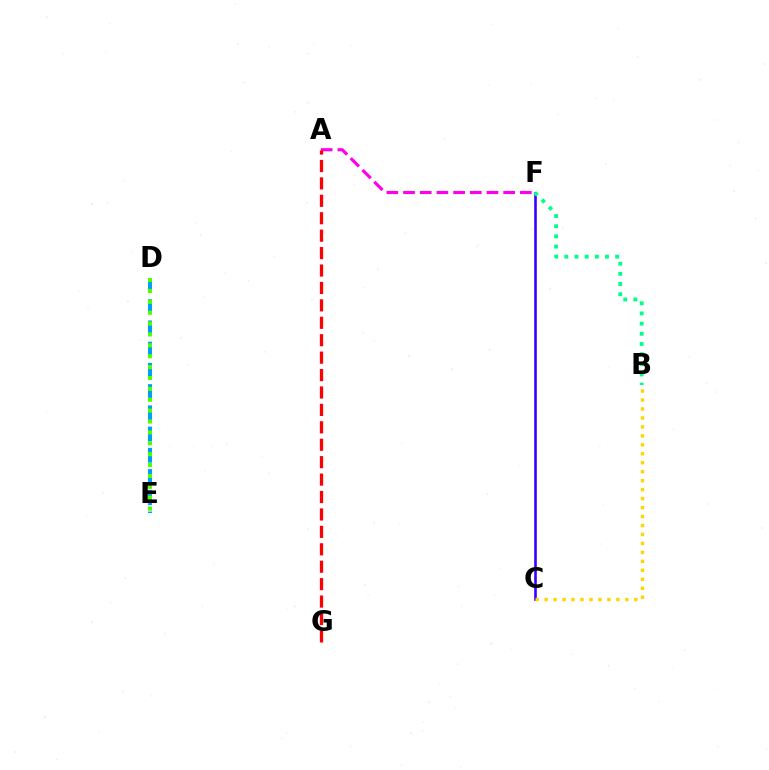{('C', 'F'): [{'color': '#3700ff', 'line_style': 'solid', 'thickness': 1.88}], ('A', 'F'): [{'color': '#ff00ed', 'line_style': 'dashed', 'thickness': 2.27}], ('D', 'E'): [{'color': '#009eff', 'line_style': 'dashed', 'thickness': 2.88}, {'color': '#4fff00', 'line_style': 'dotted', 'thickness': 2.96}], ('A', 'G'): [{'color': '#ff0000', 'line_style': 'dashed', 'thickness': 2.37}], ('B', 'C'): [{'color': '#ffd500', 'line_style': 'dotted', 'thickness': 2.44}], ('B', 'F'): [{'color': '#00ff86', 'line_style': 'dotted', 'thickness': 2.76}]}